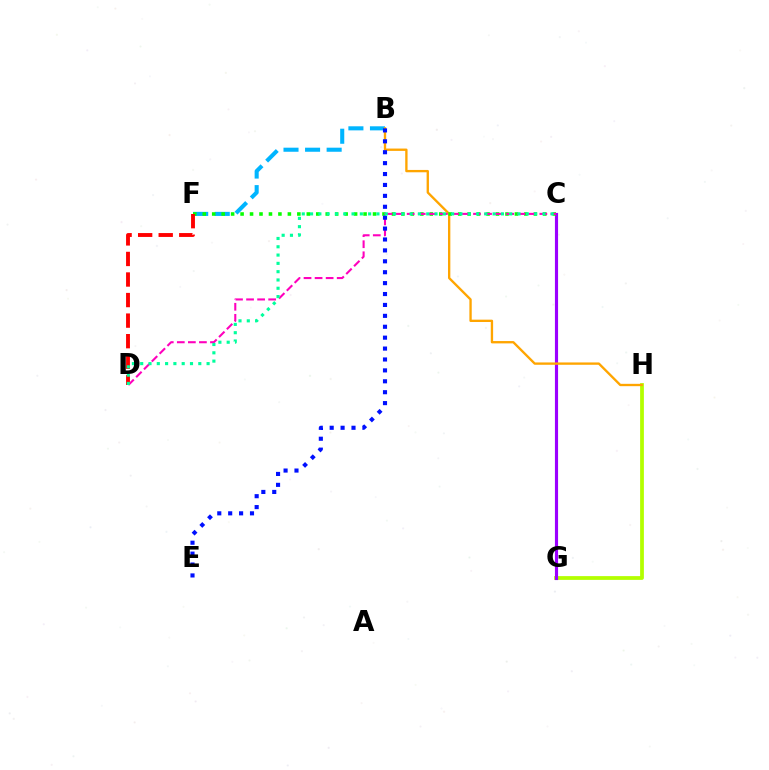{('B', 'F'): [{'color': '#00b5ff', 'line_style': 'dashed', 'thickness': 2.93}], ('G', 'H'): [{'color': '#b3ff00', 'line_style': 'solid', 'thickness': 2.71}], ('C', 'G'): [{'color': '#9b00ff', 'line_style': 'solid', 'thickness': 2.26}], ('B', 'H'): [{'color': '#ffa500', 'line_style': 'solid', 'thickness': 1.68}], ('C', 'F'): [{'color': '#08ff00', 'line_style': 'dotted', 'thickness': 2.57}], ('C', 'D'): [{'color': '#ff00bd', 'line_style': 'dashed', 'thickness': 1.5}, {'color': '#00ff9d', 'line_style': 'dotted', 'thickness': 2.25}], ('D', 'F'): [{'color': '#ff0000', 'line_style': 'dashed', 'thickness': 2.79}], ('B', 'E'): [{'color': '#0010ff', 'line_style': 'dotted', 'thickness': 2.96}]}